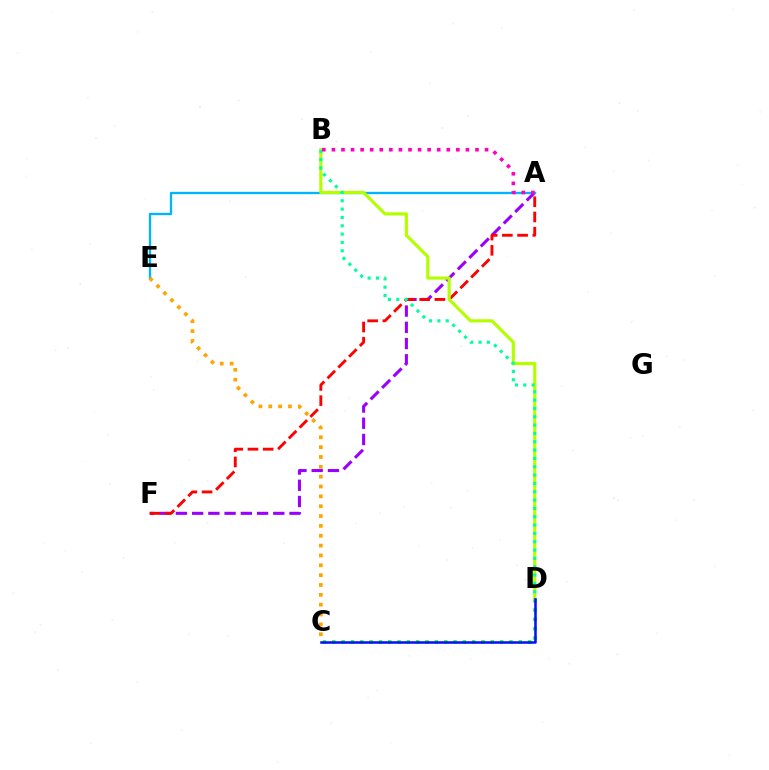{('C', 'D'): [{'color': '#08ff00', 'line_style': 'dotted', 'thickness': 2.53}, {'color': '#0010ff', 'line_style': 'solid', 'thickness': 1.81}], ('A', 'F'): [{'color': '#9b00ff', 'line_style': 'dashed', 'thickness': 2.21}, {'color': '#ff0000', 'line_style': 'dashed', 'thickness': 2.07}], ('A', 'E'): [{'color': '#00b5ff', 'line_style': 'solid', 'thickness': 1.68}], ('C', 'E'): [{'color': '#ffa500', 'line_style': 'dotted', 'thickness': 2.68}], ('B', 'D'): [{'color': '#b3ff00', 'line_style': 'solid', 'thickness': 2.27}, {'color': '#00ff9d', 'line_style': 'dotted', 'thickness': 2.26}], ('A', 'B'): [{'color': '#ff00bd', 'line_style': 'dotted', 'thickness': 2.6}]}